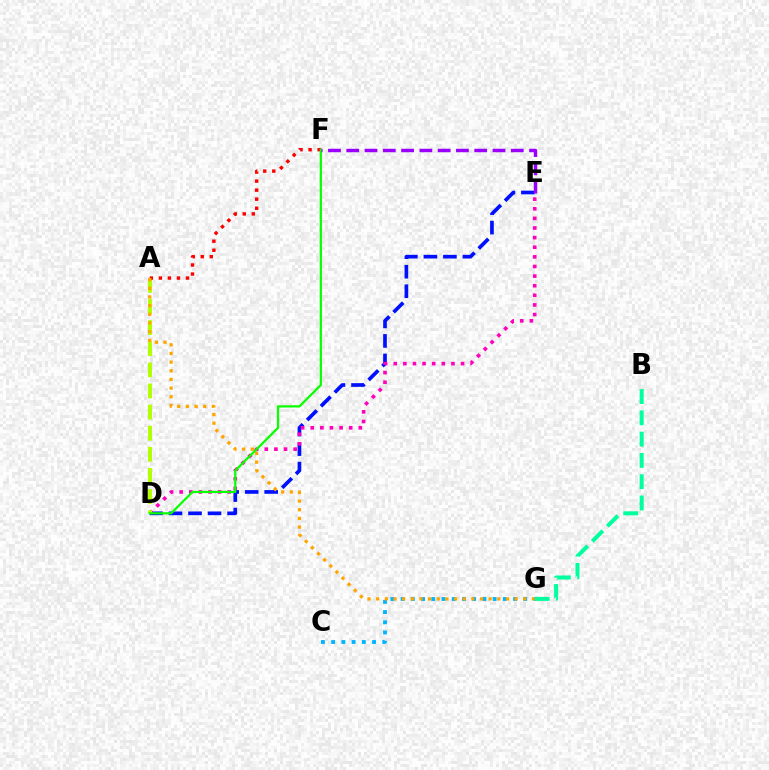{('D', 'E'): [{'color': '#0010ff', 'line_style': 'dashed', 'thickness': 2.65}, {'color': '#ff00bd', 'line_style': 'dotted', 'thickness': 2.61}], ('B', 'G'): [{'color': '#00ff9d', 'line_style': 'dashed', 'thickness': 2.89}], ('C', 'G'): [{'color': '#00b5ff', 'line_style': 'dotted', 'thickness': 2.78}], ('A', 'D'): [{'color': '#b3ff00', 'line_style': 'dashed', 'thickness': 2.87}], ('A', 'F'): [{'color': '#ff0000', 'line_style': 'dotted', 'thickness': 2.45}], ('D', 'F'): [{'color': '#08ff00', 'line_style': 'solid', 'thickness': 1.61}], ('E', 'F'): [{'color': '#9b00ff', 'line_style': 'dashed', 'thickness': 2.48}], ('A', 'G'): [{'color': '#ffa500', 'line_style': 'dotted', 'thickness': 2.35}]}